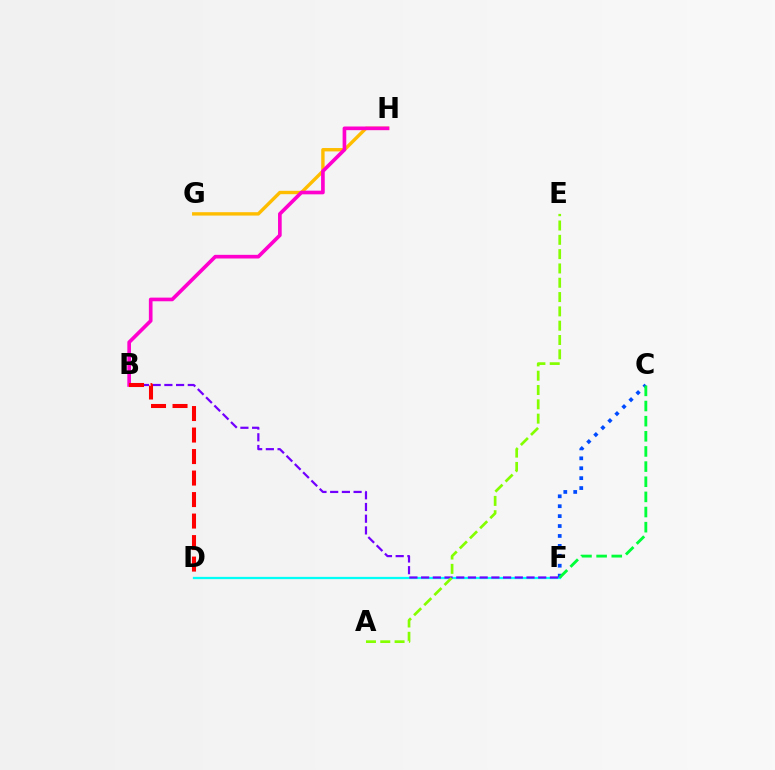{('D', 'F'): [{'color': '#00fff6', 'line_style': 'solid', 'thickness': 1.63}], ('G', 'H'): [{'color': '#ffbd00', 'line_style': 'solid', 'thickness': 2.44}], ('C', 'F'): [{'color': '#004bff', 'line_style': 'dotted', 'thickness': 2.69}, {'color': '#00ff39', 'line_style': 'dashed', 'thickness': 2.06}], ('B', 'F'): [{'color': '#7200ff', 'line_style': 'dashed', 'thickness': 1.59}], ('A', 'E'): [{'color': '#84ff00', 'line_style': 'dashed', 'thickness': 1.94}], ('B', 'H'): [{'color': '#ff00cf', 'line_style': 'solid', 'thickness': 2.64}], ('B', 'D'): [{'color': '#ff0000', 'line_style': 'dashed', 'thickness': 2.92}]}